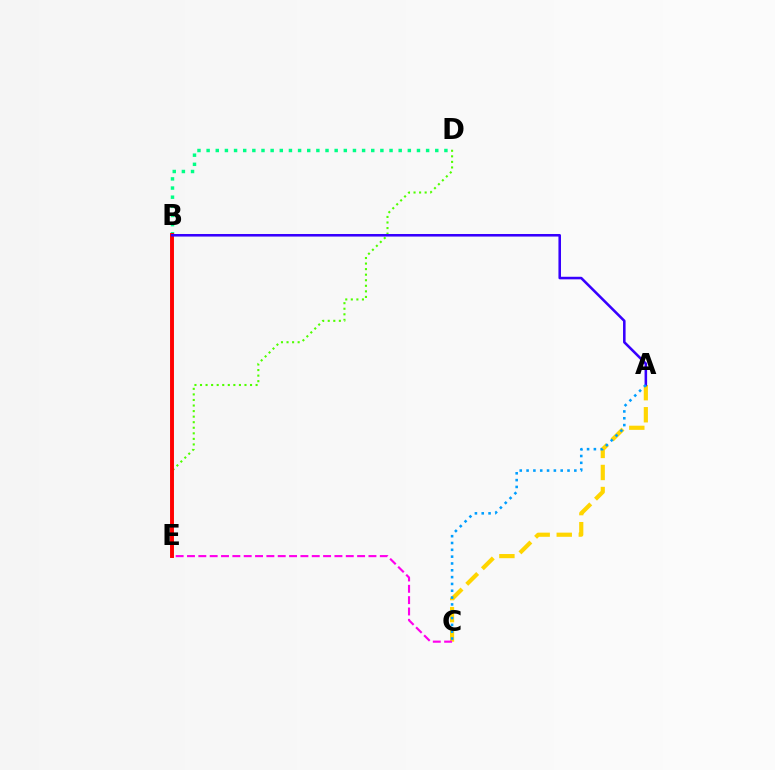{('B', 'D'): [{'color': '#00ff86', 'line_style': 'dotted', 'thickness': 2.48}], ('D', 'E'): [{'color': '#4fff00', 'line_style': 'dotted', 'thickness': 1.51}], ('A', 'C'): [{'color': '#ffd500', 'line_style': 'dashed', 'thickness': 3.0}, {'color': '#009eff', 'line_style': 'dotted', 'thickness': 1.85}], ('B', 'E'): [{'color': '#ff0000', 'line_style': 'solid', 'thickness': 2.82}], ('C', 'E'): [{'color': '#ff00ed', 'line_style': 'dashed', 'thickness': 1.54}], ('A', 'B'): [{'color': '#3700ff', 'line_style': 'solid', 'thickness': 1.84}]}